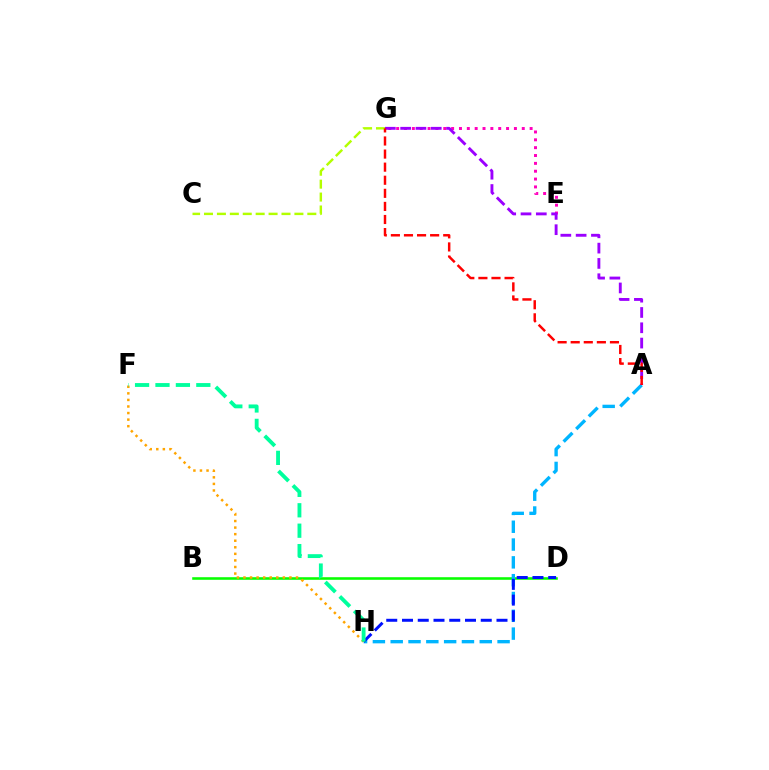{('E', 'G'): [{'color': '#ff00bd', 'line_style': 'dotted', 'thickness': 2.13}], ('C', 'G'): [{'color': '#b3ff00', 'line_style': 'dashed', 'thickness': 1.75}], ('B', 'D'): [{'color': '#08ff00', 'line_style': 'solid', 'thickness': 1.86}], ('A', 'H'): [{'color': '#00b5ff', 'line_style': 'dashed', 'thickness': 2.42}], ('A', 'G'): [{'color': '#9b00ff', 'line_style': 'dashed', 'thickness': 2.08}, {'color': '#ff0000', 'line_style': 'dashed', 'thickness': 1.78}], ('D', 'H'): [{'color': '#0010ff', 'line_style': 'dashed', 'thickness': 2.14}], ('F', 'H'): [{'color': '#ffa500', 'line_style': 'dotted', 'thickness': 1.78}, {'color': '#00ff9d', 'line_style': 'dashed', 'thickness': 2.77}]}